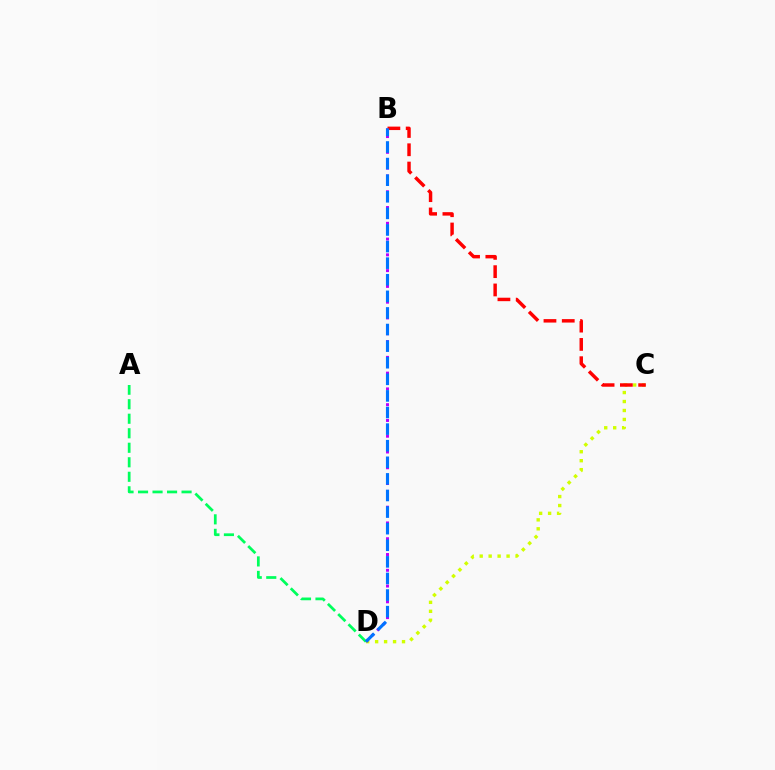{('C', 'D'): [{'color': '#d1ff00', 'line_style': 'dotted', 'thickness': 2.44}], ('B', 'D'): [{'color': '#b900ff', 'line_style': 'dotted', 'thickness': 2.14}, {'color': '#0074ff', 'line_style': 'dashed', 'thickness': 2.25}], ('A', 'D'): [{'color': '#00ff5c', 'line_style': 'dashed', 'thickness': 1.97}], ('B', 'C'): [{'color': '#ff0000', 'line_style': 'dashed', 'thickness': 2.48}]}